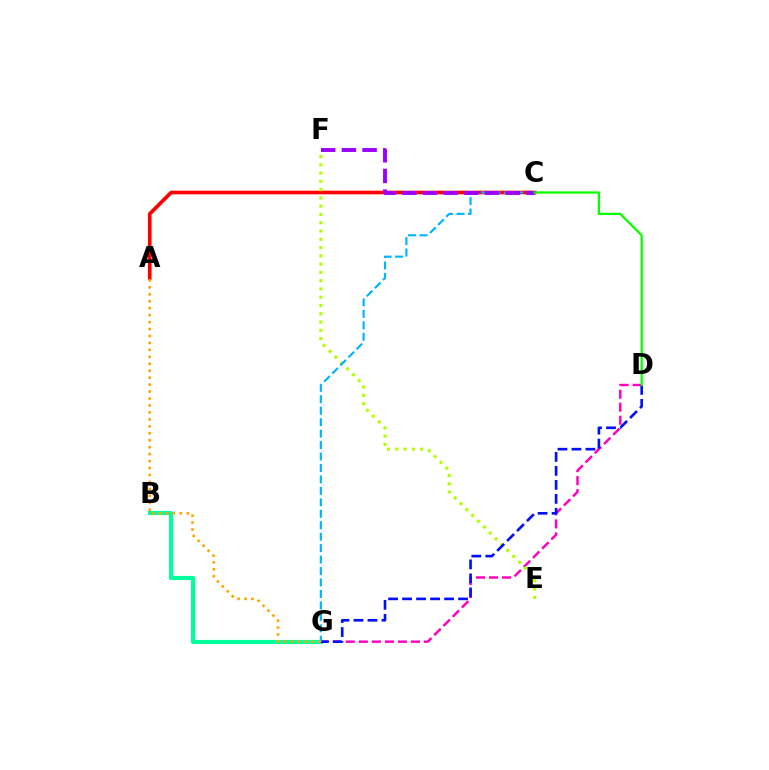{('B', 'G'): [{'color': '#00ff9d', 'line_style': 'solid', 'thickness': 2.96}], ('A', 'C'): [{'color': '#ff0000', 'line_style': 'solid', 'thickness': 2.63}], ('D', 'G'): [{'color': '#ff00bd', 'line_style': 'dashed', 'thickness': 1.77}, {'color': '#0010ff', 'line_style': 'dashed', 'thickness': 1.9}], ('E', 'F'): [{'color': '#b3ff00', 'line_style': 'dotted', 'thickness': 2.25}], ('C', 'G'): [{'color': '#00b5ff', 'line_style': 'dashed', 'thickness': 1.56}], ('A', 'G'): [{'color': '#ffa500', 'line_style': 'dotted', 'thickness': 1.89}], ('C', 'F'): [{'color': '#9b00ff', 'line_style': 'dashed', 'thickness': 2.81}], ('C', 'D'): [{'color': '#08ff00', 'line_style': 'solid', 'thickness': 1.63}]}